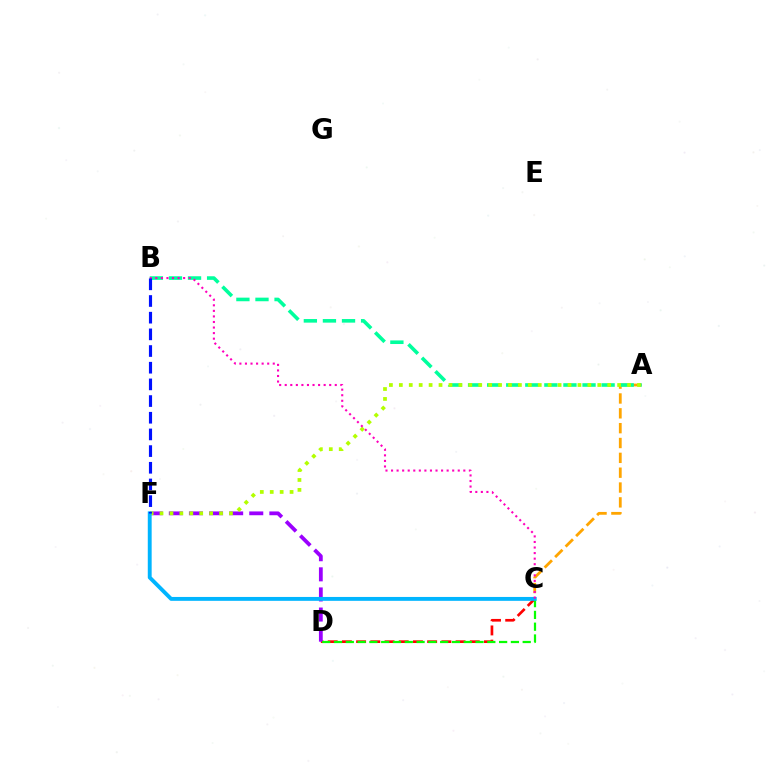{('A', 'C'): [{'color': '#ffa500', 'line_style': 'dashed', 'thickness': 2.02}], ('C', 'D'): [{'color': '#ff0000', 'line_style': 'dashed', 'thickness': 1.93}, {'color': '#08ff00', 'line_style': 'dashed', 'thickness': 1.6}], ('D', 'F'): [{'color': '#9b00ff', 'line_style': 'dashed', 'thickness': 2.73}], ('A', 'B'): [{'color': '#00ff9d', 'line_style': 'dashed', 'thickness': 2.59}], ('A', 'F'): [{'color': '#b3ff00', 'line_style': 'dotted', 'thickness': 2.7}], ('C', 'F'): [{'color': '#00b5ff', 'line_style': 'solid', 'thickness': 2.79}], ('B', 'C'): [{'color': '#ff00bd', 'line_style': 'dotted', 'thickness': 1.51}], ('B', 'F'): [{'color': '#0010ff', 'line_style': 'dashed', 'thickness': 2.27}]}